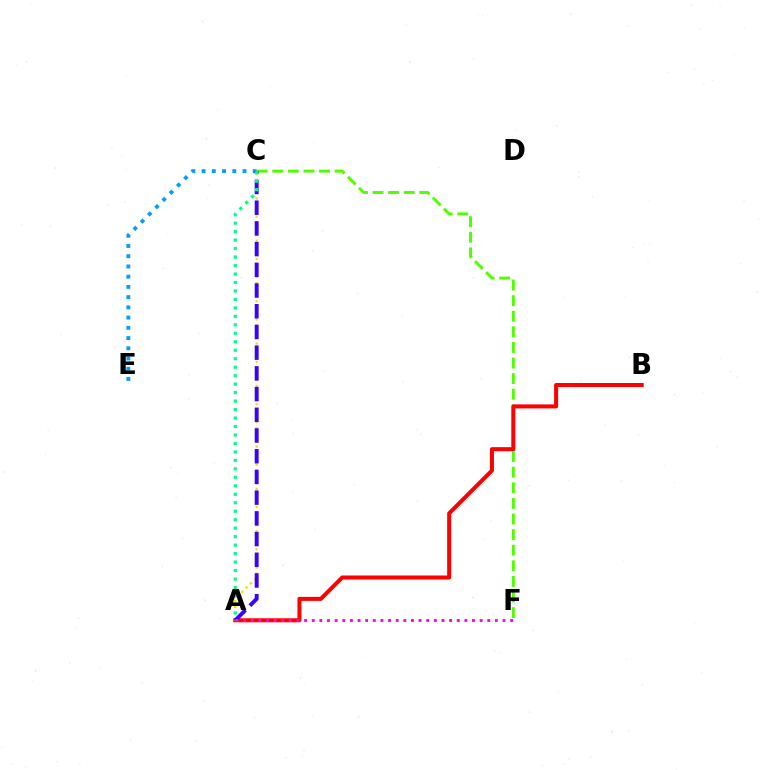{('C', 'E'): [{'color': '#009eff', 'line_style': 'dotted', 'thickness': 2.78}], ('A', 'C'): [{'color': '#ffd500', 'line_style': 'dotted', 'thickness': 1.64}, {'color': '#3700ff', 'line_style': 'dashed', 'thickness': 2.81}, {'color': '#00ff86', 'line_style': 'dotted', 'thickness': 2.3}], ('C', 'F'): [{'color': '#4fff00', 'line_style': 'dashed', 'thickness': 2.12}], ('A', 'B'): [{'color': '#ff0000', 'line_style': 'solid', 'thickness': 2.89}], ('A', 'F'): [{'color': '#ff00ed', 'line_style': 'dotted', 'thickness': 2.07}]}